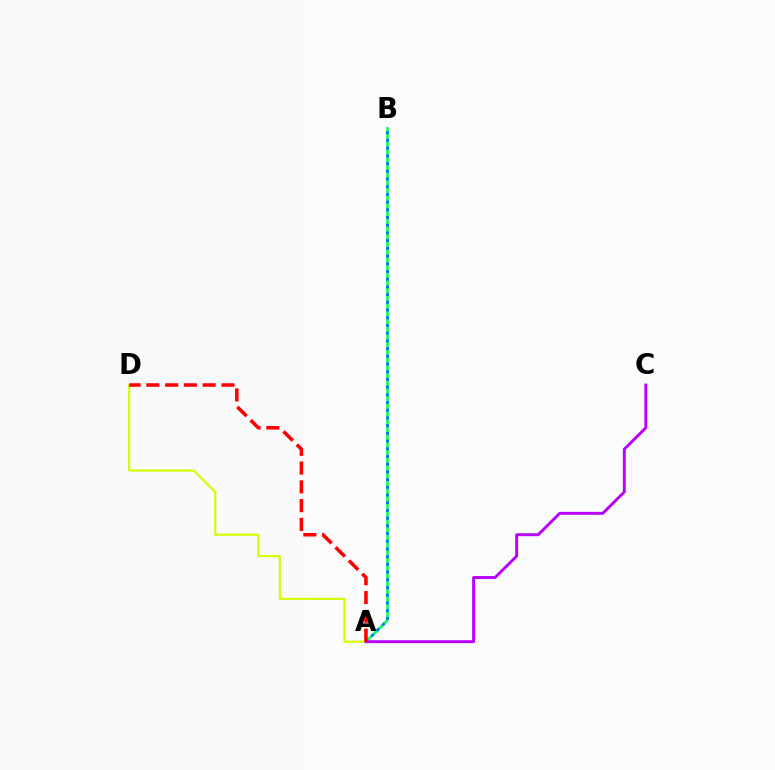{('A', 'B'): [{'color': '#00ff5c', 'line_style': 'solid', 'thickness': 1.86}, {'color': '#0074ff', 'line_style': 'dotted', 'thickness': 2.09}], ('A', 'D'): [{'color': '#d1ff00', 'line_style': 'solid', 'thickness': 1.54}, {'color': '#ff0000', 'line_style': 'dashed', 'thickness': 2.55}], ('A', 'C'): [{'color': '#b900ff', 'line_style': 'solid', 'thickness': 2.1}]}